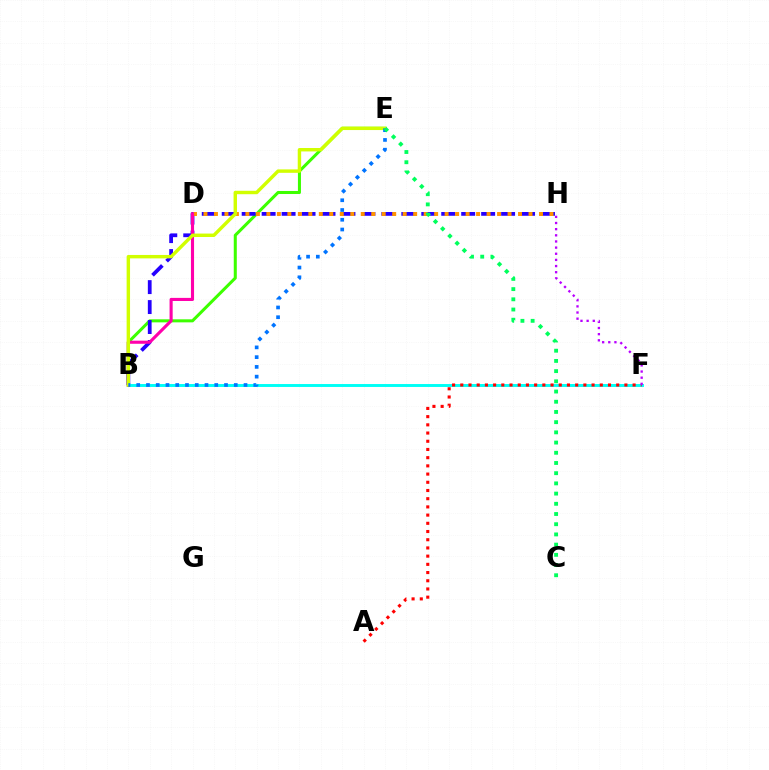{('B', 'E'): [{'color': '#3dff00', 'line_style': 'solid', 'thickness': 2.19}, {'color': '#d1ff00', 'line_style': 'solid', 'thickness': 2.47}, {'color': '#0074ff', 'line_style': 'dotted', 'thickness': 2.65}], ('B', 'H'): [{'color': '#2500ff', 'line_style': 'dashed', 'thickness': 2.71}], ('B', 'F'): [{'color': '#00fff6', 'line_style': 'solid', 'thickness': 2.11}], ('A', 'F'): [{'color': '#ff0000', 'line_style': 'dotted', 'thickness': 2.23}], ('D', 'H'): [{'color': '#ff9400', 'line_style': 'dotted', 'thickness': 2.85}], ('B', 'D'): [{'color': '#ff00ac', 'line_style': 'solid', 'thickness': 2.24}], ('F', 'H'): [{'color': '#b900ff', 'line_style': 'dotted', 'thickness': 1.67}], ('C', 'E'): [{'color': '#00ff5c', 'line_style': 'dotted', 'thickness': 2.77}]}